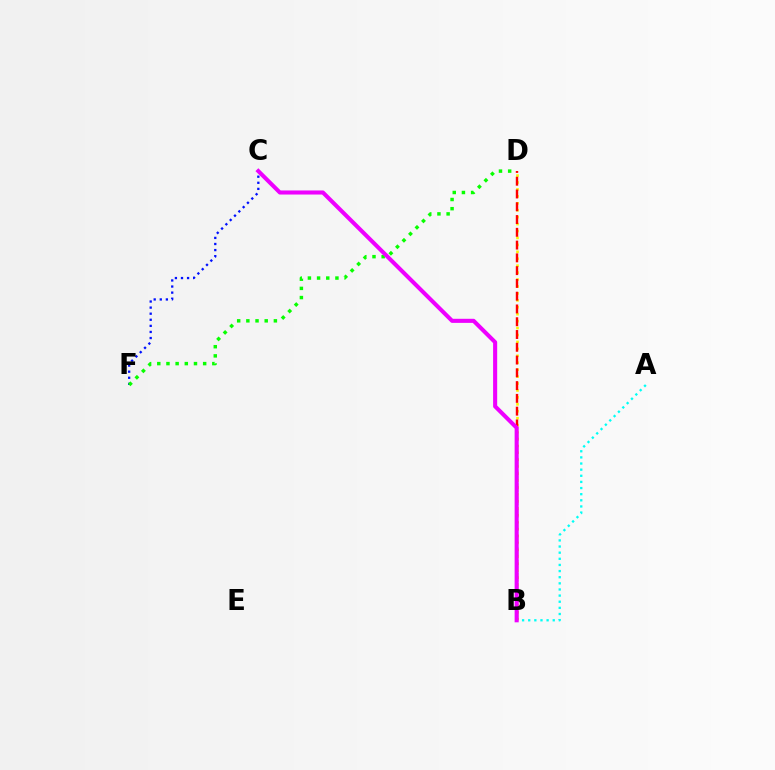{('B', 'D'): [{'color': '#fcf500', 'line_style': 'dotted', 'thickness': 1.88}, {'color': '#ff0000', 'line_style': 'dashed', 'thickness': 1.74}], ('C', 'F'): [{'color': '#0010ff', 'line_style': 'dotted', 'thickness': 1.65}], ('D', 'F'): [{'color': '#08ff00', 'line_style': 'dotted', 'thickness': 2.49}], ('A', 'B'): [{'color': '#00fff6', 'line_style': 'dotted', 'thickness': 1.67}], ('B', 'C'): [{'color': '#ee00ff', 'line_style': 'solid', 'thickness': 2.93}]}